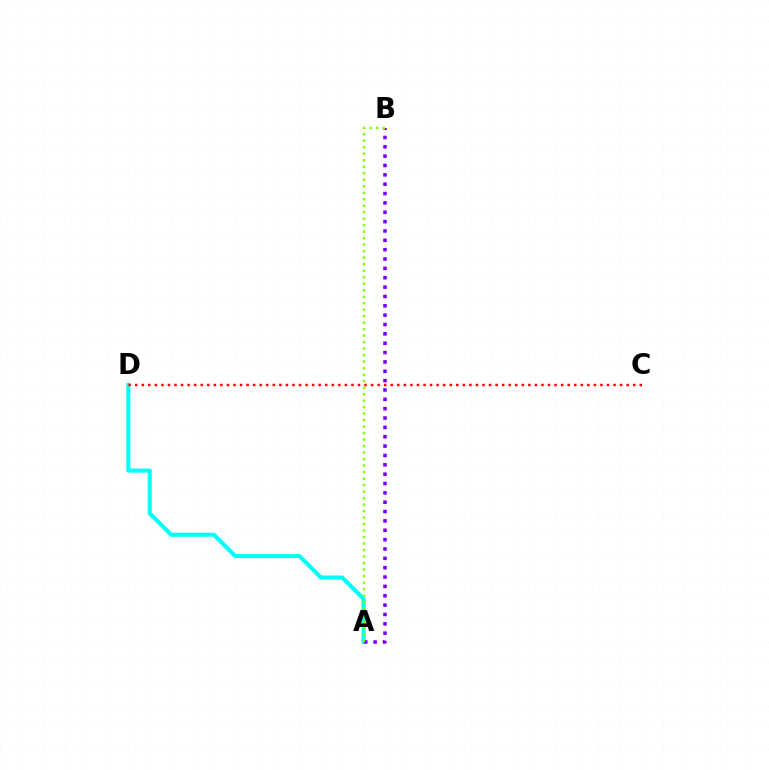{('A', 'D'): [{'color': '#00fff6', 'line_style': 'solid', 'thickness': 2.94}], ('A', 'B'): [{'color': '#7200ff', 'line_style': 'dotted', 'thickness': 2.54}, {'color': '#84ff00', 'line_style': 'dotted', 'thickness': 1.77}], ('C', 'D'): [{'color': '#ff0000', 'line_style': 'dotted', 'thickness': 1.78}]}